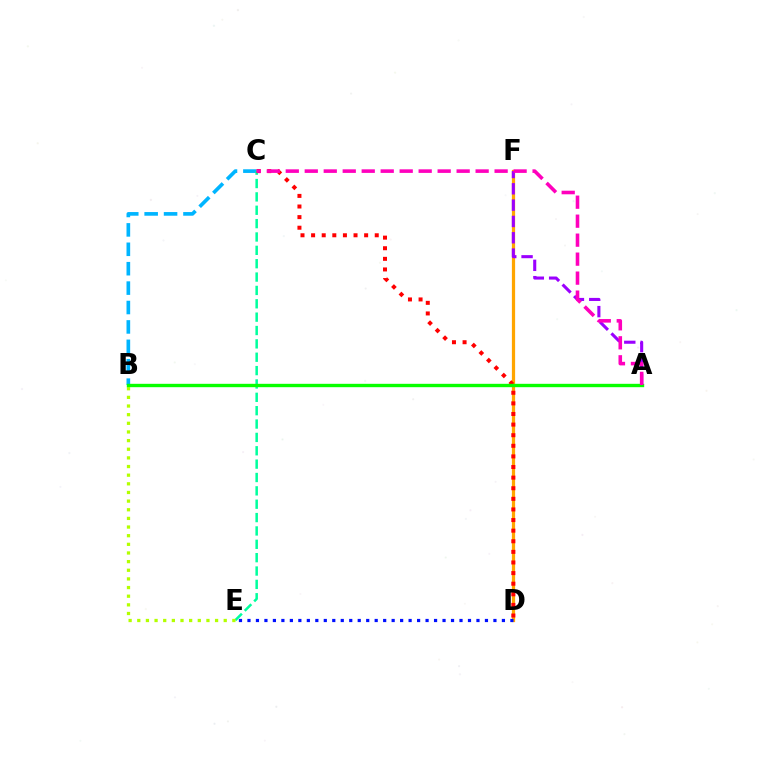{('D', 'F'): [{'color': '#ffa500', 'line_style': 'solid', 'thickness': 2.33}], ('A', 'F'): [{'color': '#9b00ff', 'line_style': 'dashed', 'thickness': 2.22}], ('B', 'C'): [{'color': '#00b5ff', 'line_style': 'dashed', 'thickness': 2.64}], ('C', 'E'): [{'color': '#00ff9d', 'line_style': 'dashed', 'thickness': 1.82}], ('B', 'E'): [{'color': '#b3ff00', 'line_style': 'dotted', 'thickness': 2.35}], ('D', 'E'): [{'color': '#0010ff', 'line_style': 'dotted', 'thickness': 2.3}], ('C', 'D'): [{'color': '#ff0000', 'line_style': 'dotted', 'thickness': 2.88}], ('A', 'B'): [{'color': '#08ff00', 'line_style': 'solid', 'thickness': 2.43}], ('A', 'C'): [{'color': '#ff00bd', 'line_style': 'dashed', 'thickness': 2.58}]}